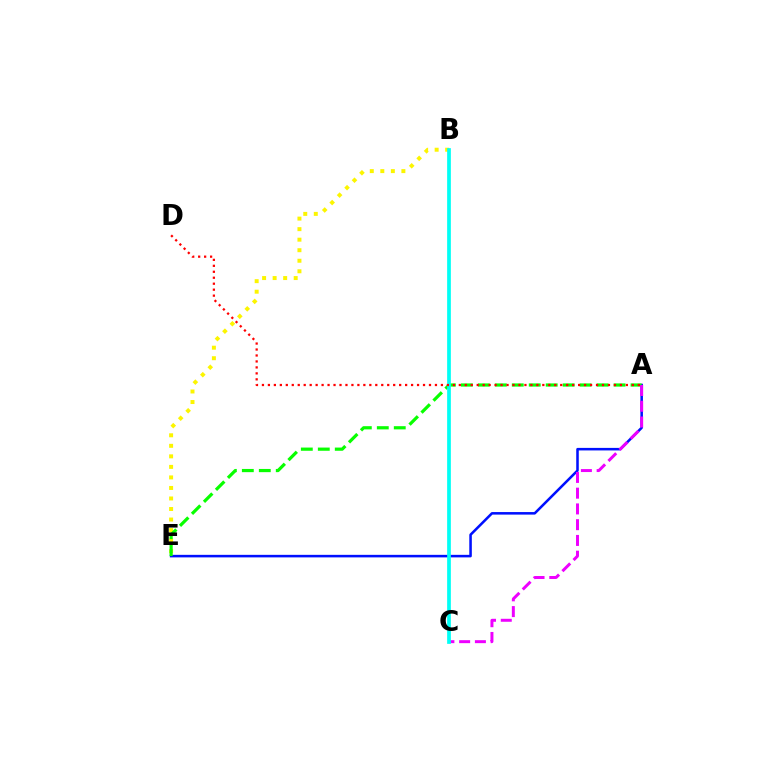{('A', 'E'): [{'color': '#0010ff', 'line_style': 'solid', 'thickness': 1.83}, {'color': '#08ff00', 'line_style': 'dashed', 'thickness': 2.3}], ('B', 'E'): [{'color': '#fcf500', 'line_style': 'dotted', 'thickness': 2.86}], ('A', 'C'): [{'color': '#ee00ff', 'line_style': 'dashed', 'thickness': 2.14}], ('B', 'C'): [{'color': '#00fff6', 'line_style': 'solid', 'thickness': 2.68}], ('A', 'D'): [{'color': '#ff0000', 'line_style': 'dotted', 'thickness': 1.62}]}